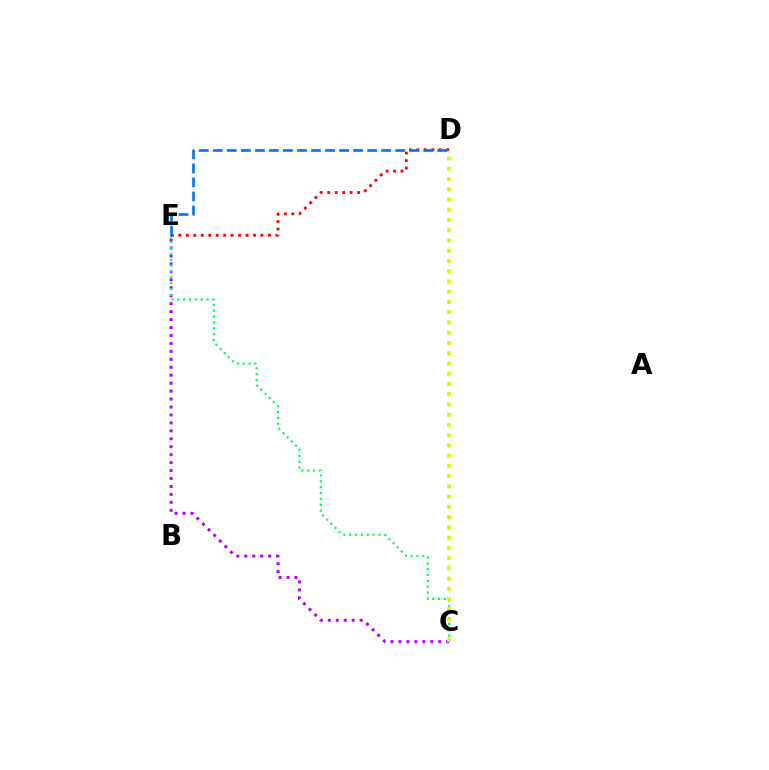{('C', 'E'): [{'color': '#b900ff', 'line_style': 'dotted', 'thickness': 2.16}, {'color': '#00ff5c', 'line_style': 'dotted', 'thickness': 1.59}], ('D', 'E'): [{'color': '#ff0000', 'line_style': 'dotted', 'thickness': 2.03}, {'color': '#0074ff', 'line_style': 'dashed', 'thickness': 1.91}], ('C', 'D'): [{'color': '#d1ff00', 'line_style': 'dotted', 'thickness': 2.78}]}